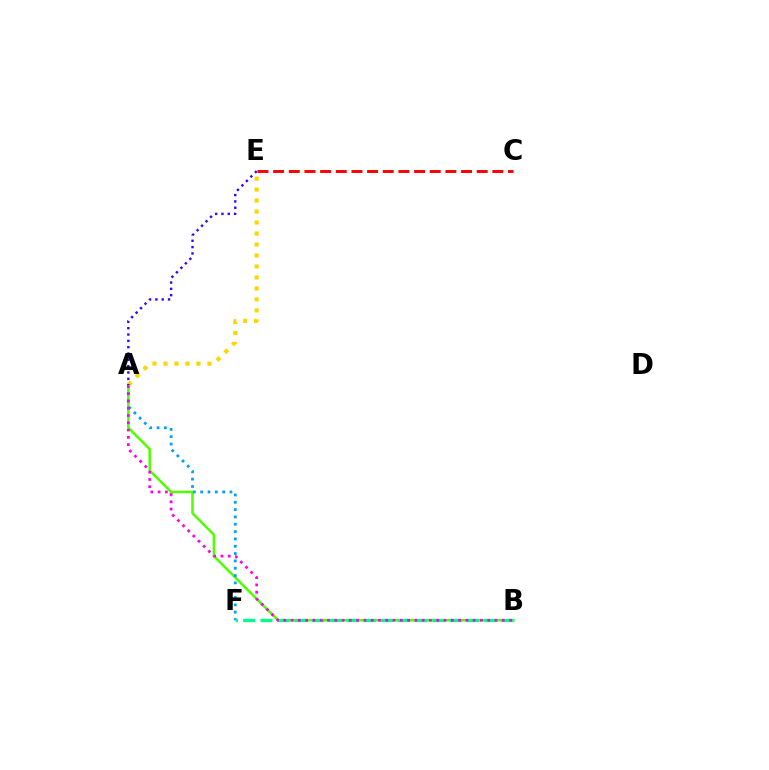{('A', 'B'): [{'color': '#4fff00', 'line_style': 'solid', 'thickness': 1.82}, {'color': '#ff00ed', 'line_style': 'dotted', 'thickness': 1.98}], ('A', 'F'): [{'color': '#009eff', 'line_style': 'dotted', 'thickness': 1.99}], ('B', 'F'): [{'color': '#00ff86', 'line_style': 'dashed', 'thickness': 2.34}], ('A', 'E'): [{'color': '#ffd500', 'line_style': 'dotted', 'thickness': 2.98}, {'color': '#3700ff', 'line_style': 'dotted', 'thickness': 1.72}], ('C', 'E'): [{'color': '#ff0000', 'line_style': 'dashed', 'thickness': 2.13}]}